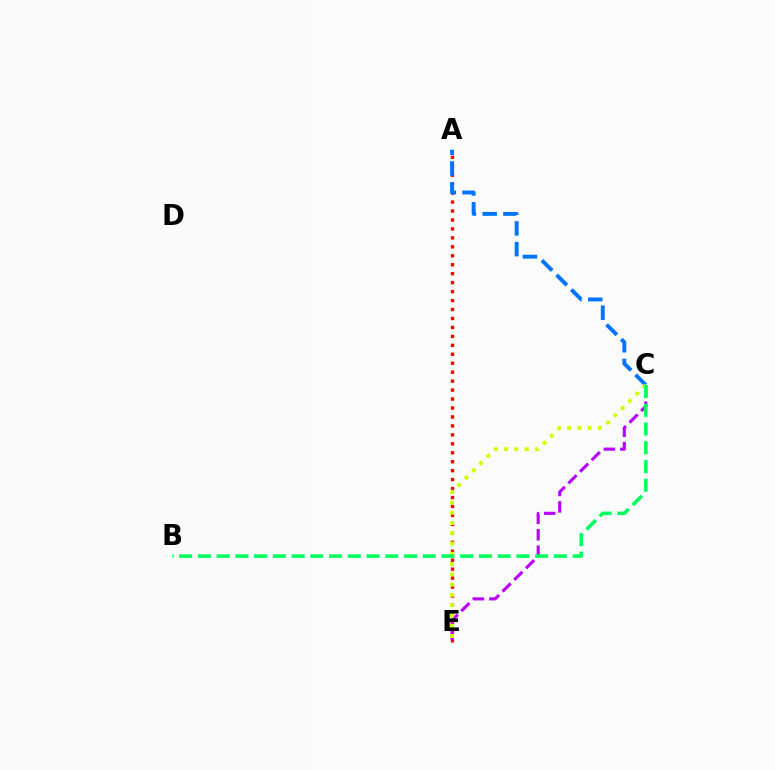{('A', 'E'): [{'color': '#ff0000', 'line_style': 'dotted', 'thickness': 2.43}], ('C', 'E'): [{'color': '#b900ff', 'line_style': 'dashed', 'thickness': 2.24}, {'color': '#d1ff00', 'line_style': 'dotted', 'thickness': 2.79}], ('A', 'C'): [{'color': '#0074ff', 'line_style': 'dashed', 'thickness': 2.82}], ('B', 'C'): [{'color': '#00ff5c', 'line_style': 'dashed', 'thickness': 2.55}]}